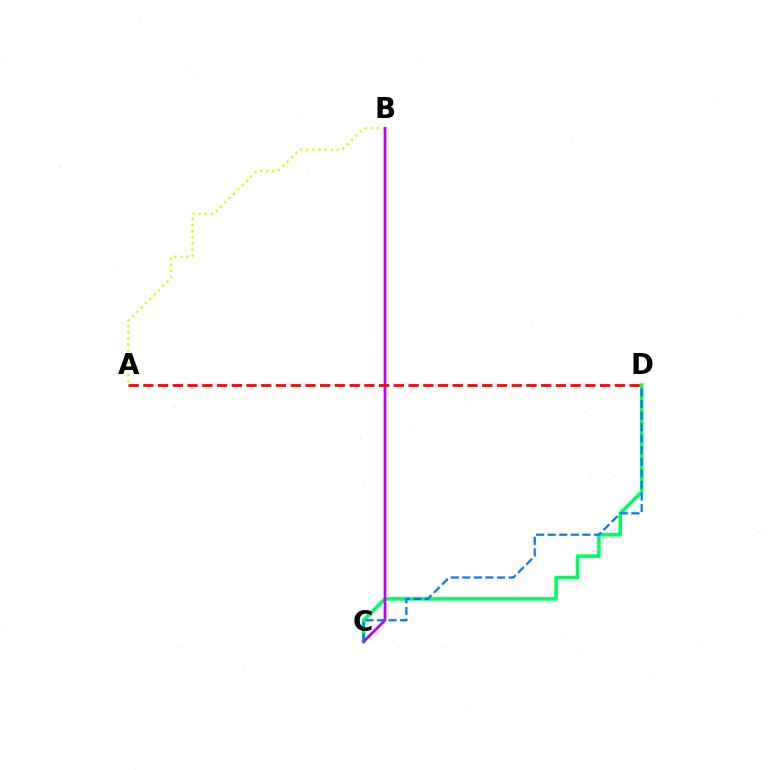{('C', 'D'): [{'color': '#00ff5c', 'line_style': 'solid', 'thickness': 2.56}, {'color': '#0074ff', 'line_style': 'dashed', 'thickness': 1.57}], ('A', 'B'): [{'color': '#d1ff00', 'line_style': 'dotted', 'thickness': 1.66}], ('B', 'C'): [{'color': '#b900ff', 'line_style': 'solid', 'thickness': 1.96}], ('A', 'D'): [{'color': '#ff0000', 'line_style': 'dashed', 'thickness': 2.0}]}